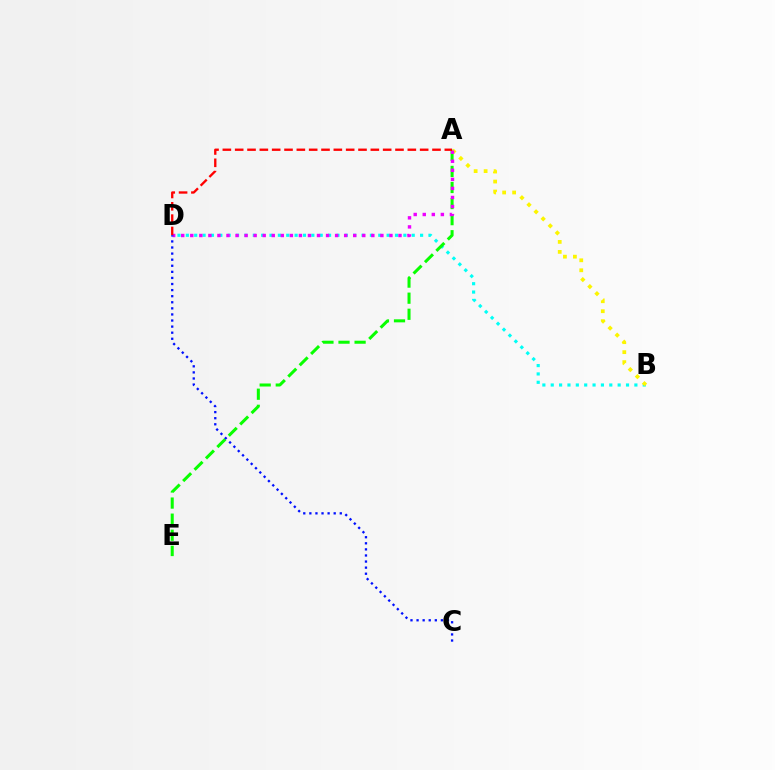{('B', 'D'): [{'color': '#00fff6', 'line_style': 'dotted', 'thickness': 2.27}], ('A', 'E'): [{'color': '#08ff00', 'line_style': 'dashed', 'thickness': 2.18}], ('A', 'B'): [{'color': '#fcf500', 'line_style': 'dotted', 'thickness': 2.71}], ('A', 'D'): [{'color': '#ee00ff', 'line_style': 'dotted', 'thickness': 2.46}, {'color': '#ff0000', 'line_style': 'dashed', 'thickness': 1.68}], ('C', 'D'): [{'color': '#0010ff', 'line_style': 'dotted', 'thickness': 1.65}]}